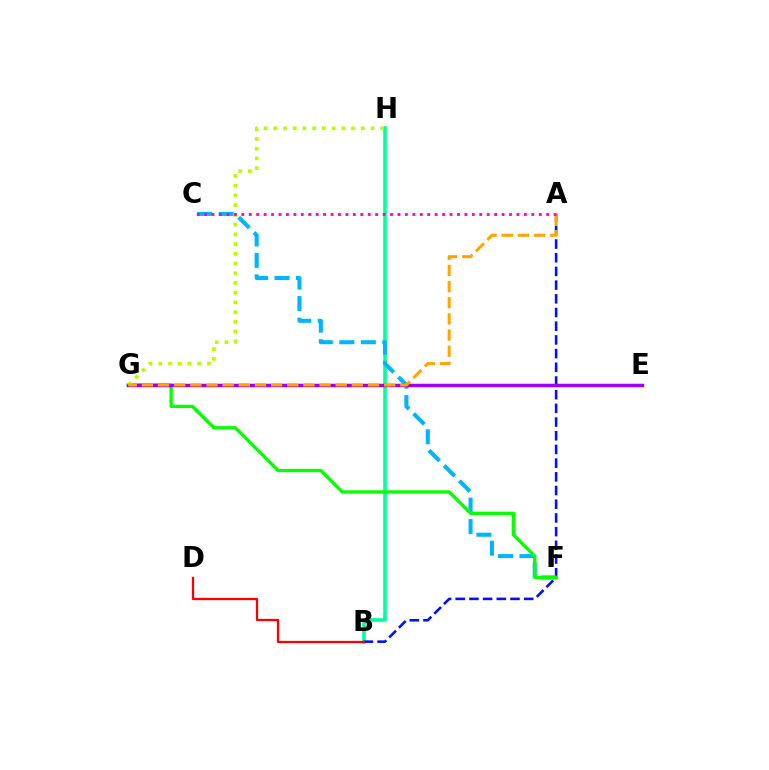{('B', 'H'): [{'color': '#00ff9d', 'line_style': 'solid', 'thickness': 2.59}], ('A', 'B'): [{'color': '#0010ff', 'line_style': 'dashed', 'thickness': 1.86}], ('C', 'F'): [{'color': '#00b5ff', 'line_style': 'dashed', 'thickness': 2.92}], ('F', 'G'): [{'color': '#08ff00', 'line_style': 'solid', 'thickness': 2.39}], ('E', 'G'): [{'color': '#9b00ff', 'line_style': 'solid', 'thickness': 2.51}], ('G', 'H'): [{'color': '#b3ff00', 'line_style': 'dotted', 'thickness': 2.64}], ('B', 'D'): [{'color': '#ff0000', 'line_style': 'solid', 'thickness': 1.65}], ('A', 'G'): [{'color': '#ffa500', 'line_style': 'dashed', 'thickness': 2.19}], ('A', 'C'): [{'color': '#ff00bd', 'line_style': 'dotted', 'thickness': 2.02}]}